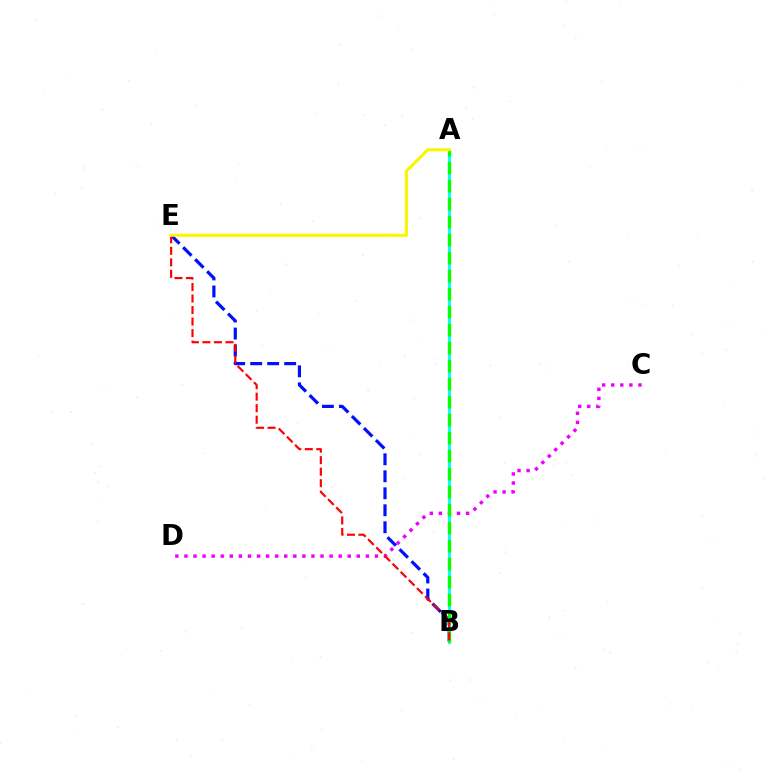{('C', 'D'): [{'color': '#ee00ff', 'line_style': 'dotted', 'thickness': 2.46}], ('B', 'E'): [{'color': '#0010ff', 'line_style': 'dashed', 'thickness': 2.31}, {'color': '#ff0000', 'line_style': 'dashed', 'thickness': 1.56}], ('A', 'B'): [{'color': '#00fff6', 'line_style': 'solid', 'thickness': 2.09}, {'color': '#08ff00', 'line_style': 'dashed', 'thickness': 2.45}], ('A', 'E'): [{'color': '#fcf500', 'line_style': 'solid', 'thickness': 2.21}]}